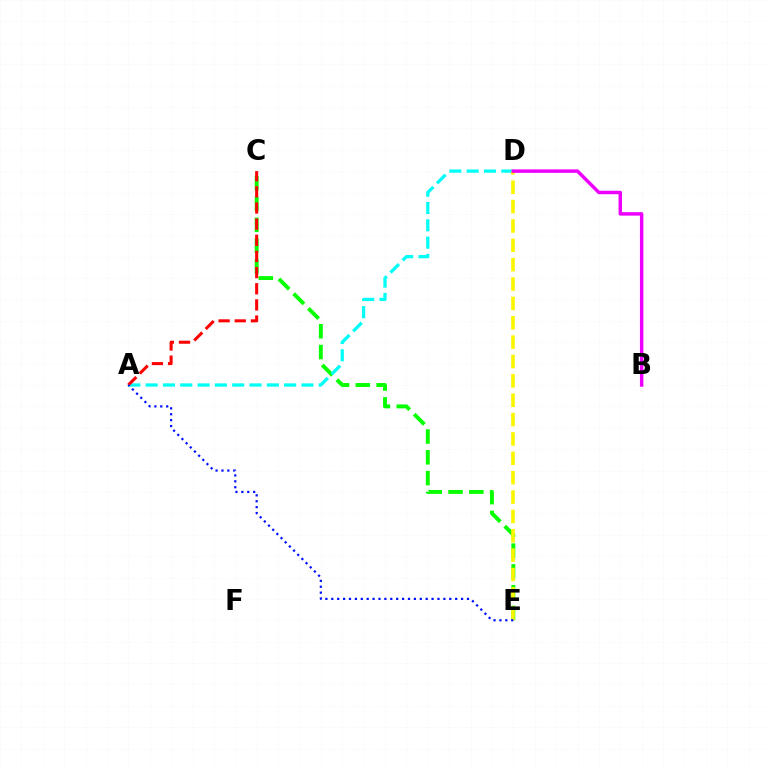{('C', 'E'): [{'color': '#08ff00', 'line_style': 'dashed', 'thickness': 2.82}], ('A', 'D'): [{'color': '#00fff6', 'line_style': 'dashed', 'thickness': 2.35}], ('D', 'E'): [{'color': '#fcf500', 'line_style': 'dashed', 'thickness': 2.63}], ('A', 'C'): [{'color': '#ff0000', 'line_style': 'dashed', 'thickness': 2.19}], ('B', 'D'): [{'color': '#ee00ff', 'line_style': 'solid', 'thickness': 2.49}], ('A', 'E'): [{'color': '#0010ff', 'line_style': 'dotted', 'thickness': 1.6}]}